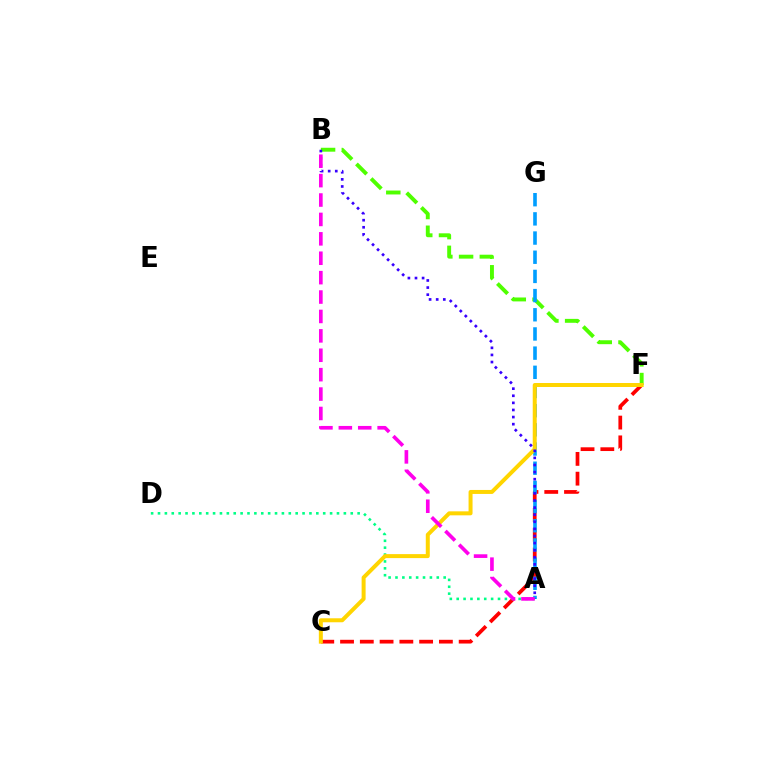{('B', 'F'): [{'color': '#4fff00', 'line_style': 'dashed', 'thickness': 2.82}], ('C', 'F'): [{'color': '#ff0000', 'line_style': 'dashed', 'thickness': 2.69}, {'color': '#ffd500', 'line_style': 'solid', 'thickness': 2.87}], ('A', 'D'): [{'color': '#00ff86', 'line_style': 'dotted', 'thickness': 1.87}], ('A', 'G'): [{'color': '#009eff', 'line_style': 'dashed', 'thickness': 2.61}], ('A', 'B'): [{'color': '#3700ff', 'line_style': 'dotted', 'thickness': 1.93}, {'color': '#ff00ed', 'line_style': 'dashed', 'thickness': 2.64}]}